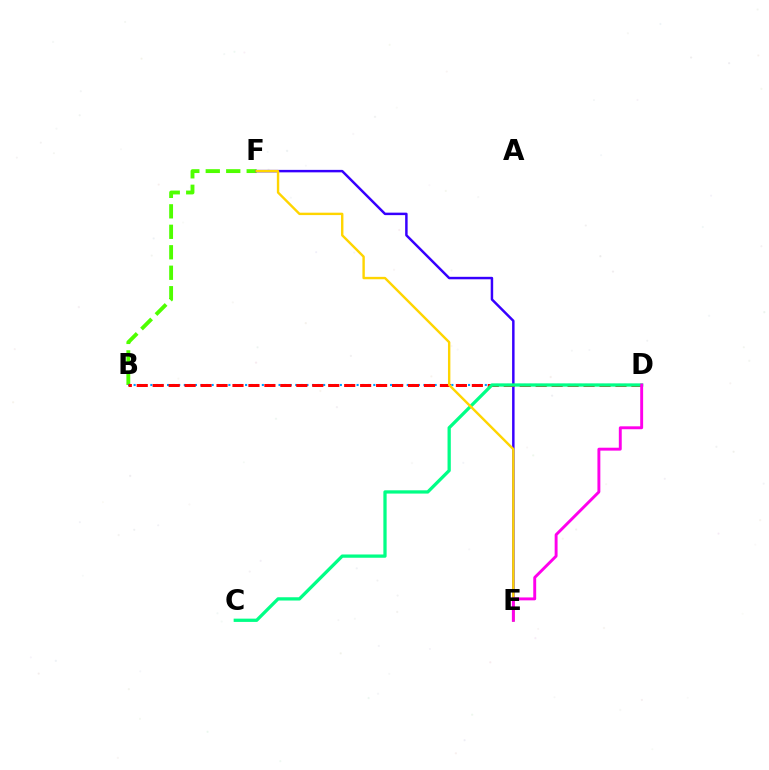{('B', 'F'): [{'color': '#4fff00', 'line_style': 'dashed', 'thickness': 2.78}], ('B', 'D'): [{'color': '#009eff', 'line_style': 'dotted', 'thickness': 1.51}, {'color': '#ff0000', 'line_style': 'dashed', 'thickness': 2.17}], ('E', 'F'): [{'color': '#3700ff', 'line_style': 'solid', 'thickness': 1.78}, {'color': '#ffd500', 'line_style': 'solid', 'thickness': 1.73}], ('C', 'D'): [{'color': '#00ff86', 'line_style': 'solid', 'thickness': 2.35}], ('D', 'E'): [{'color': '#ff00ed', 'line_style': 'solid', 'thickness': 2.09}]}